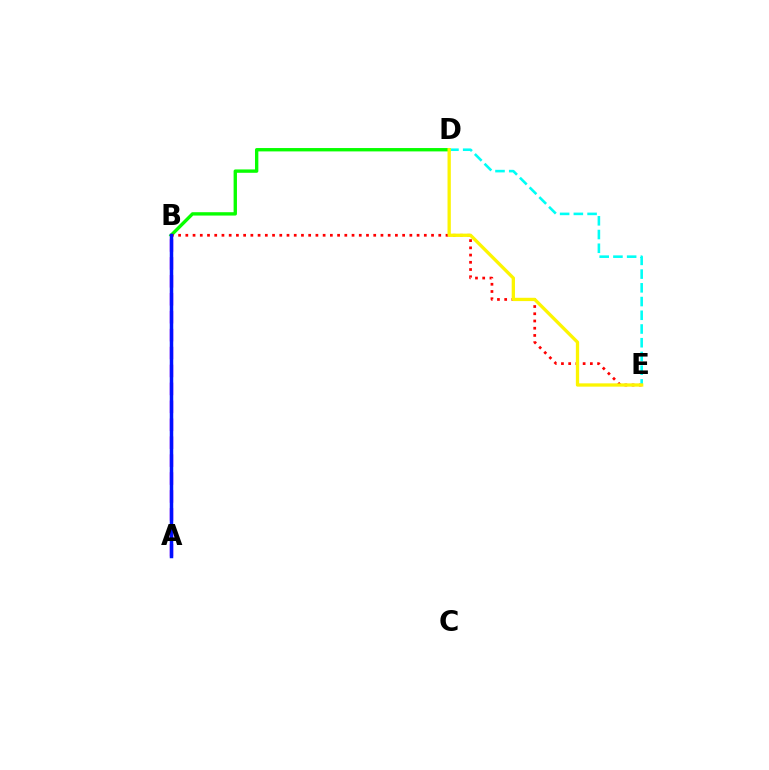{('B', 'D'): [{'color': '#08ff00', 'line_style': 'solid', 'thickness': 2.42}], ('B', 'E'): [{'color': '#ff0000', 'line_style': 'dotted', 'thickness': 1.96}], ('A', 'B'): [{'color': '#ee00ff', 'line_style': 'dashed', 'thickness': 2.44}, {'color': '#0010ff', 'line_style': 'solid', 'thickness': 2.51}], ('D', 'E'): [{'color': '#00fff6', 'line_style': 'dashed', 'thickness': 1.86}, {'color': '#fcf500', 'line_style': 'solid', 'thickness': 2.38}]}